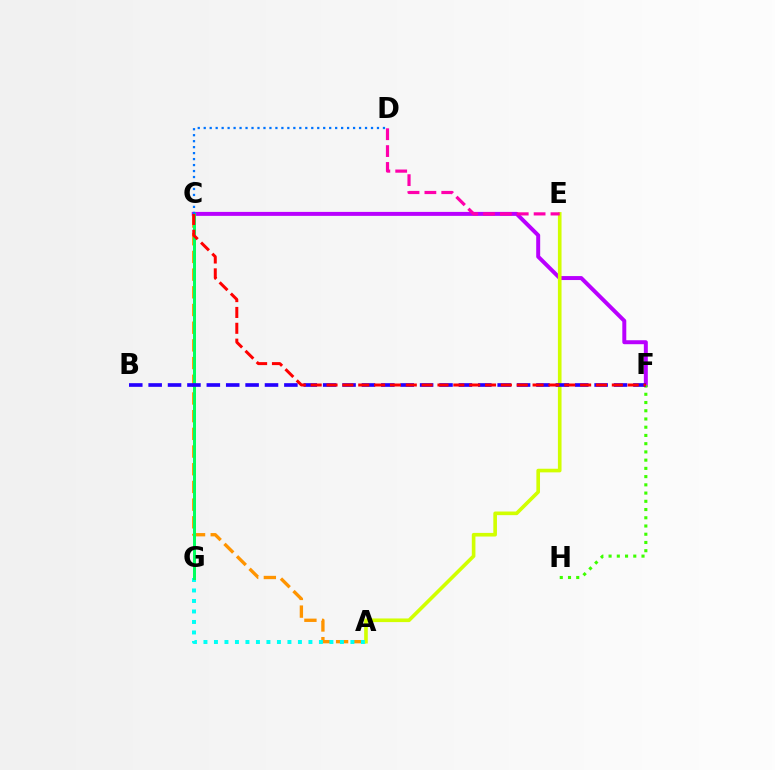{('C', 'F'): [{'color': '#b900ff', 'line_style': 'solid', 'thickness': 2.86}, {'color': '#ff0000', 'line_style': 'dashed', 'thickness': 2.15}], ('A', 'C'): [{'color': '#ff9400', 'line_style': 'dashed', 'thickness': 2.4}], ('A', 'E'): [{'color': '#d1ff00', 'line_style': 'solid', 'thickness': 2.61}], ('A', 'G'): [{'color': '#00fff6', 'line_style': 'dotted', 'thickness': 2.85}], ('C', 'G'): [{'color': '#00ff5c', 'line_style': 'solid', 'thickness': 2.16}], ('D', 'E'): [{'color': '#ff00ac', 'line_style': 'dashed', 'thickness': 2.29}], ('F', 'H'): [{'color': '#3dff00', 'line_style': 'dotted', 'thickness': 2.24}], ('B', 'F'): [{'color': '#2500ff', 'line_style': 'dashed', 'thickness': 2.63}], ('C', 'D'): [{'color': '#0074ff', 'line_style': 'dotted', 'thickness': 1.62}]}